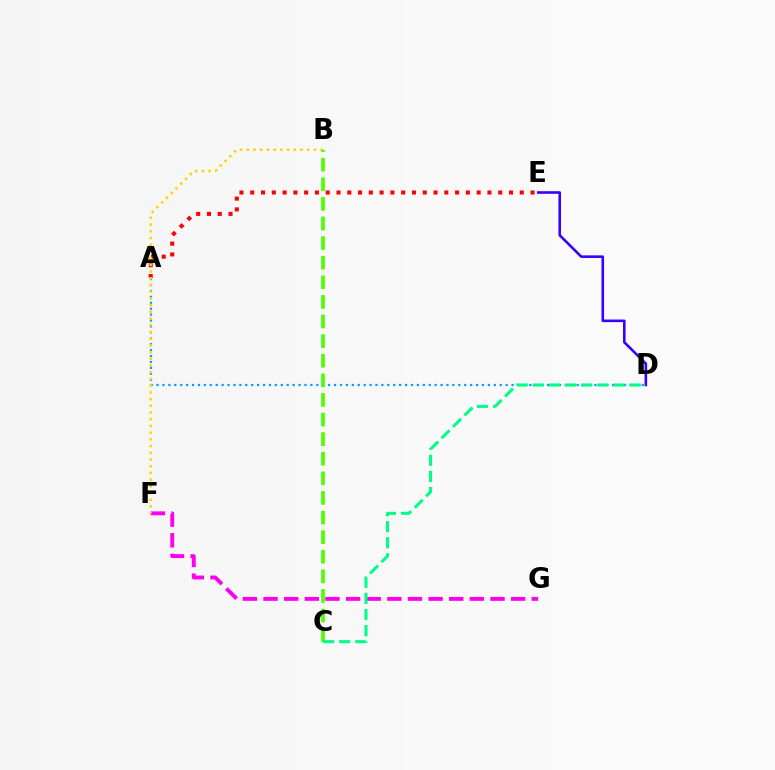{('A', 'E'): [{'color': '#ff0000', 'line_style': 'dotted', 'thickness': 2.93}], ('A', 'D'): [{'color': '#009eff', 'line_style': 'dotted', 'thickness': 1.61}], ('F', 'G'): [{'color': '#ff00ed', 'line_style': 'dashed', 'thickness': 2.8}], ('B', 'F'): [{'color': '#ffd500', 'line_style': 'dotted', 'thickness': 1.82}], ('B', 'C'): [{'color': '#4fff00', 'line_style': 'dashed', 'thickness': 2.66}], ('D', 'E'): [{'color': '#3700ff', 'line_style': 'solid', 'thickness': 1.87}], ('C', 'D'): [{'color': '#00ff86', 'line_style': 'dashed', 'thickness': 2.19}]}